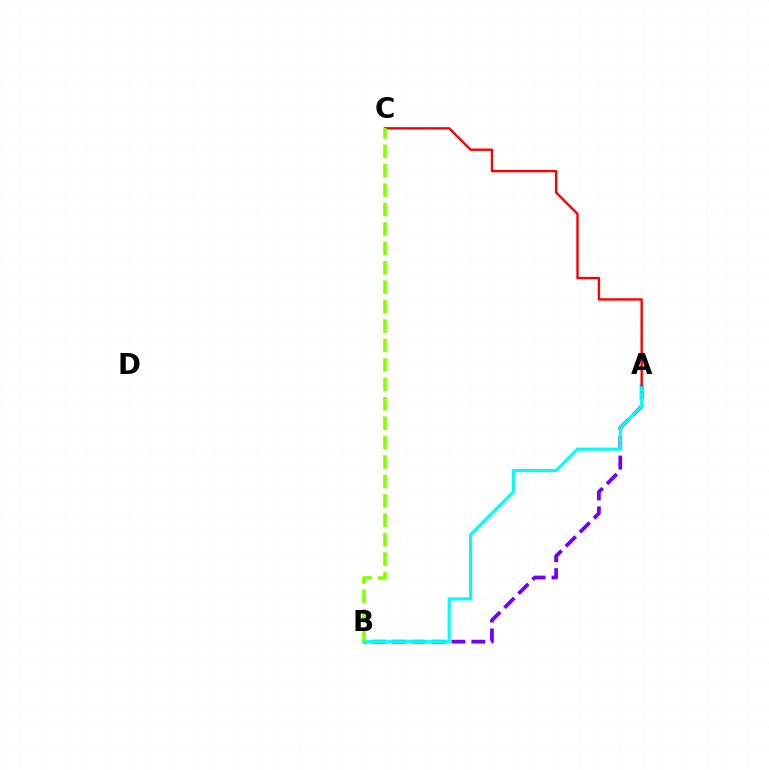{('A', 'B'): [{'color': '#7200ff', 'line_style': 'dashed', 'thickness': 2.7}, {'color': '#00fff6', 'line_style': 'solid', 'thickness': 2.27}], ('A', 'C'): [{'color': '#ff0000', 'line_style': 'solid', 'thickness': 1.72}], ('B', 'C'): [{'color': '#84ff00', 'line_style': 'dashed', 'thickness': 2.64}]}